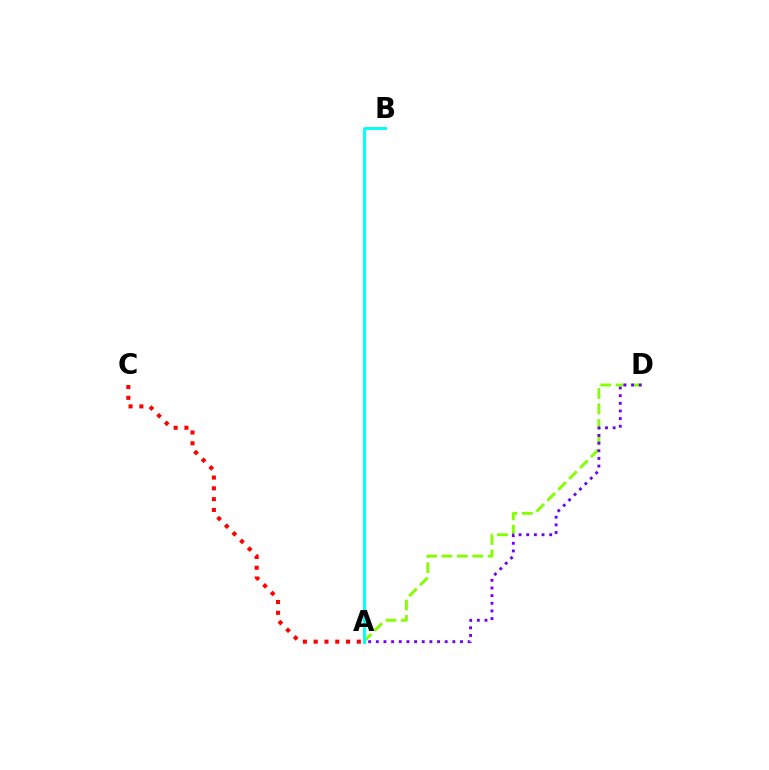{('A', 'C'): [{'color': '#ff0000', 'line_style': 'dotted', 'thickness': 2.93}], ('A', 'D'): [{'color': '#84ff00', 'line_style': 'dashed', 'thickness': 2.09}, {'color': '#7200ff', 'line_style': 'dotted', 'thickness': 2.08}], ('A', 'B'): [{'color': '#00fff6', 'line_style': 'solid', 'thickness': 2.1}]}